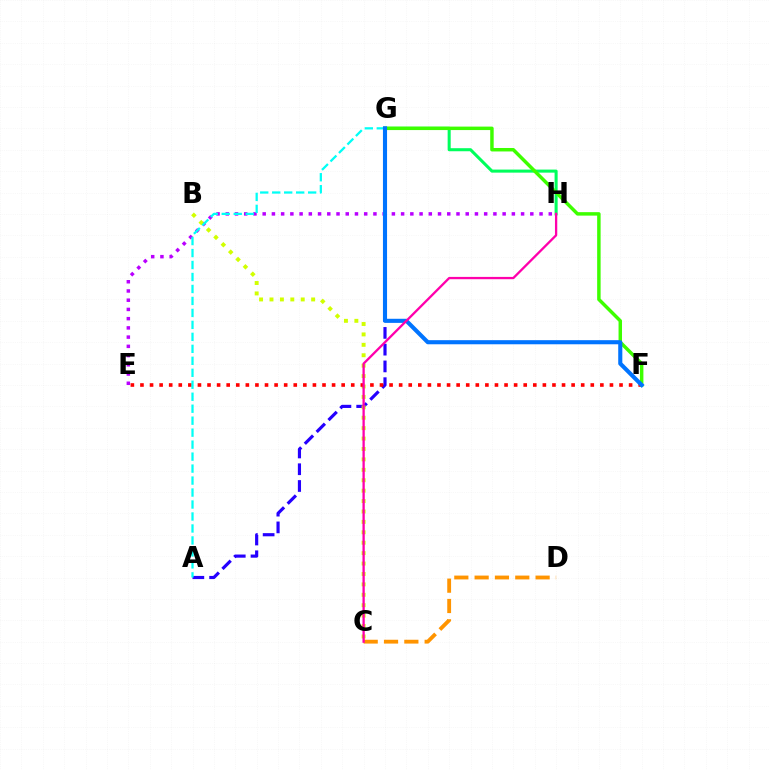{('E', 'H'): [{'color': '#b900ff', 'line_style': 'dotted', 'thickness': 2.51}], ('G', 'H'): [{'color': '#00ff5c', 'line_style': 'solid', 'thickness': 2.2}], ('A', 'G'): [{'color': '#2500ff', 'line_style': 'dashed', 'thickness': 2.28}, {'color': '#00fff6', 'line_style': 'dashed', 'thickness': 1.63}], ('B', 'C'): [{'color': '#d1ff00', 'line_style': 'dotted', 'thickness': 2.83}], ('E', 'F'): [{'color': '#ff0000', 'line_style': 'dotted', 'thickness': 2.6}], ('C', 'D'): [{'color': '#ff9400', 'line_style': 'dashed', 'thickness': 2.76}], ('F', 'G'): [{'color': '#3dff00', 'line_style': 'solid', 'thickness': 2.49}, {'color': '#0074ff', 'line_style': 'solid', 'thickness': 2.95}], ('C', 'H'): [{'color': '#ff00ac', 'line_style': 'solid', 'thickness': 1.66}]}